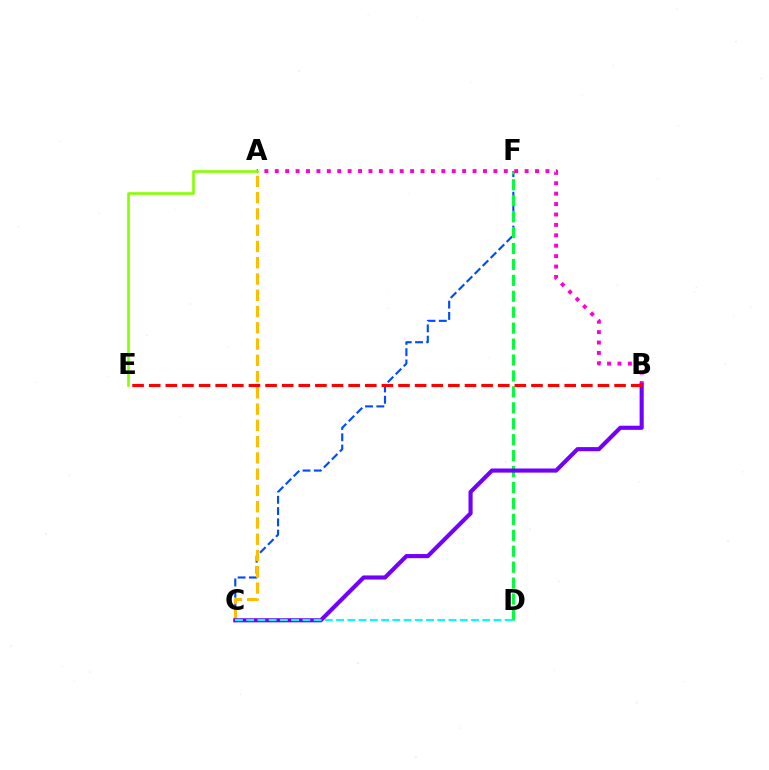{('C', 'F'): [{'color': '#004bff', 'line_style': 'dashed', 'thickness': 1.53}], ('D', 'F'): [{'color': '#00ff39', 'line_style': 'dashed', 'thickness': 2.16}], ('A', 'C'): [{'color': '#ffbd00', 'line_style': 'dashed', 'thickness': 2.21}], ('A', 'B'): [{'color': '#ff00cf', 'line_style': 'dotted', 'thickness': 2.83}], ('B', 'C'): [{'color': '#7200ff', 'line_style': 'solid', 'thickness': 2.97}], ('B', 'E'): [{'color': '#ff0000', 'line_style': 'dashed', 'thickness': 2.26}], ('A', 'E'): [{'color': '#84ff00', 'line_style': 'solid', 'thickness': 1.87}], ('C', 'D'): [{'color': '#00fff6', 'line_style': 'dashed', 'thickness': 1.53}]}